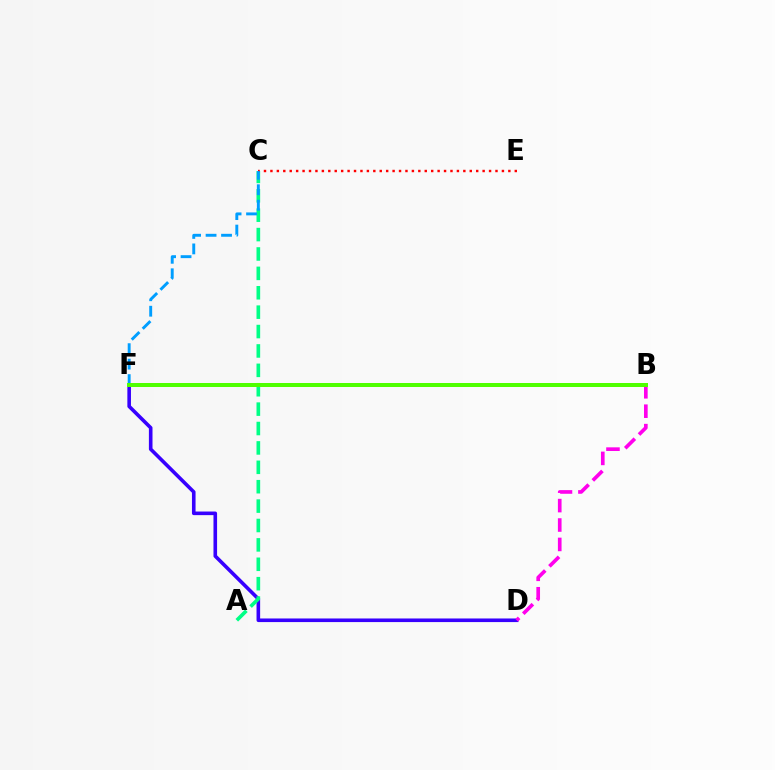{('B', 'F'): [{'color': '#ffd500', 'line_style': 'solid', 'thickness': 1.86}, {'color': '#4fff00', 'line_style': 'solid', 'thickness': 2.88}], ('D', 'F'): [{'color': '#3700ff', 'line_style': 'solid', 'thickness': 2.6}], ('A', 'C'): [{'color': '#00ff86', 'line_style': 'dashed', 'thickness': 2.63}], ('C', 'E'): [{'color': '#ff0000', 'line_style': 'dotted', 'thickness': 1.75}], ('B', 'D'): [{'color': '#ff00ed', 'line_style': 'dashed', 'thickness': 2.64}], ('C', 'F'): [{'color': '#009eff', 'line_style': 'dashed', 'thickness': 2.1}]}